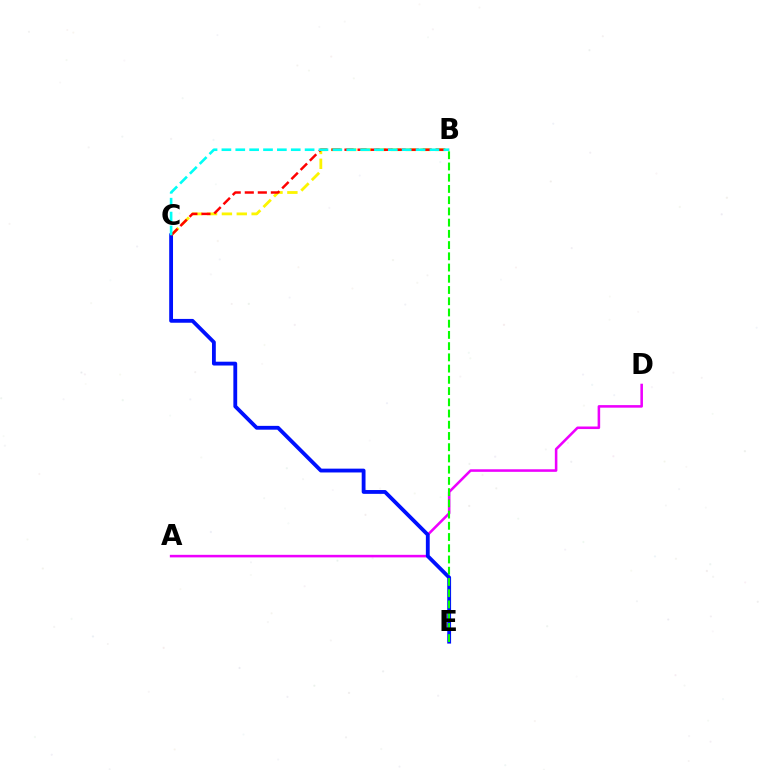{('A', 'D'): [{'color': '#ee00ff', 'line_style': 'solid', 'thickness': 1.84}], ('B', 'C'): [{'color': '#fcf500', 'line_style': 'dashed', 'thickness': 2.02}, {'color': '#ff0000', 'line_style': 'dashed', 'thickness': 1.77}, {'color': '#00fff6', 'line_style': 'dashed', 'thickness': 1.88}], ('C', 'E'): [{'color': '#0010ff', 'line_style': 'solid', 'thickness': 2.75}], ('B', 'E'): [{'color': '#08ff00', 'line_style': 'dashed', 'thickness': 1.53}]}